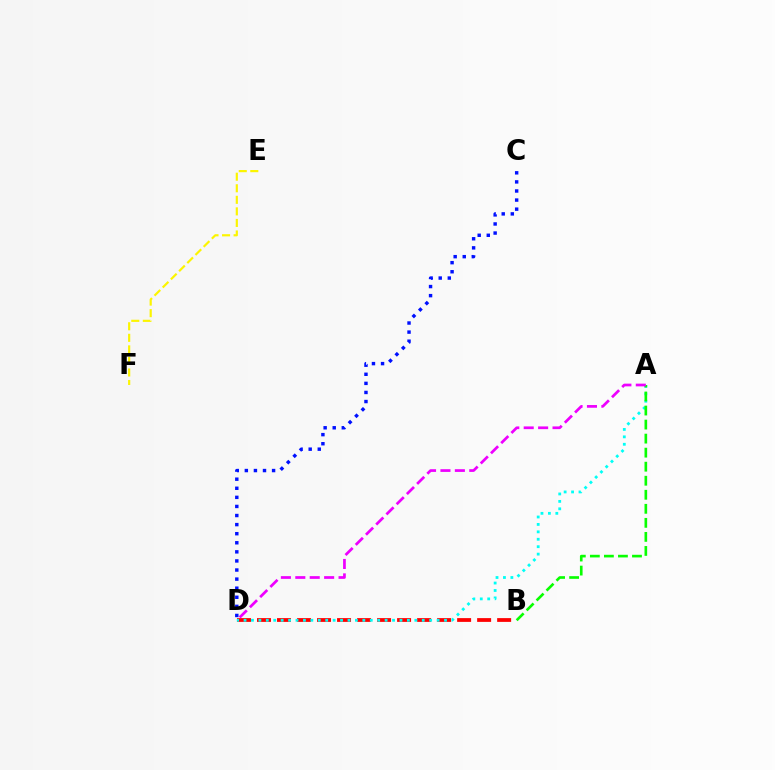{('B', 'D'): [{'color': '#ff0000', 'line_style': 'dashed', 'thickness': 2.72}], ('E', 'F'): [{'color': '#fcf500', 'line_style': 'dashed', 'thickness': 1.57}], ('A', 'D'): [{'color': '#00fff6', 'line_style': 'dotted', 'thickness': 2.02}, {'color': '#ee00ff', 'line_style': 'dashed', 'thickness': 1.96}], ('A', 'B'): [{'color': '#08ff00', 'line_style': 'dashed', 'thickness': 1.91}], ('C', 'D'): [{'color': '#0010ff', 'line_style': 'dotted', 'thickness': 2.47}]}